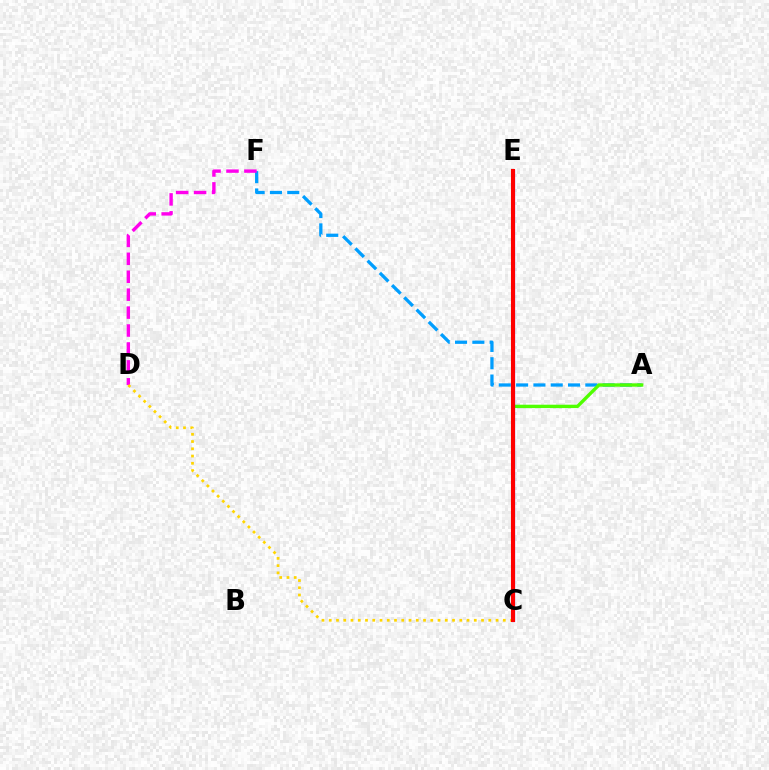{('A', 'F'): [{'color': '#009eff', 'line_style': 'dashed', 'thickness': 2.35}], ('C', 'E'): [{'color': '#00ff86', 'line_style': 'solid', 'thickness': 2.6}, {'color': '#3700ff', 'line_style': 'solid', 'thickness': 2.27}, {'color': '#ff0000', 'line_style': 'solid', 'thickness': 2.94}], ('D', 'F'): [{'color': '#ff00ed', 'line_style': 'dashed', 'thickness': 2.44}], ('C', 'D'): [{'color': '#ffd500', 'line_style': 'dotted', 'thickness': 1.97}], ('A', 'C'): [{'color': '#4fff00', 'line_style': 'solid', 'thickness': 2.42}]}